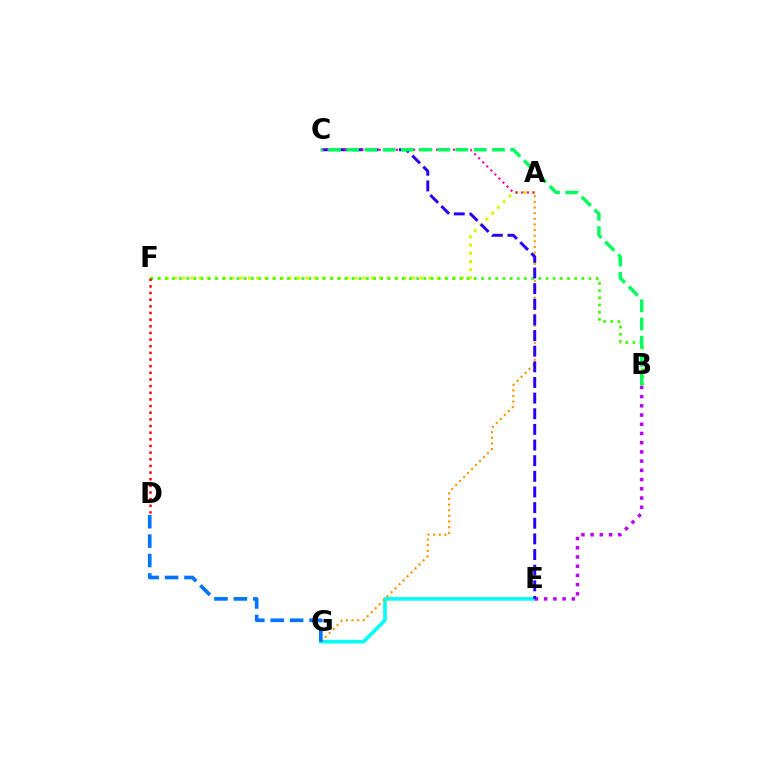{('E', 'G'): [{'color': '#00fff6', 'line_style': 'solid', 'thickness': 2.58}], ('B', 'E'): [{'color': '#b900ff', 'line_style': 'dotted', 'thickness': 2.5}], ('A', 'F'): [{'color': '#d1ff00', 'line_style': 'dotted', 'thickness': 2.23}], ('B', 'F'): [{'color': '#3dff00', 'line_style': 'dotted', 'thickness': 1.95}], ('A', 'G'): [{'color': '#ff9400', 'line_style': 'dotted', 'thickness': 1.53}], ('C', 'E'): [{'color': '#2500ff', 'line_style': 'dashed', 'thickness': 2.12}], ('A', 'C'): [{'color': '#ff00ac', 'line_style': 'dotted', 'thickness': 1.55}], ('D', 'F'): [{'color': '#ff0000', 'line_style': 'dotted', 'thickness': 1.81}], ('B', 'C'): [{'color': '#00ff5c', 'line_style': 'dashed', 'thickness': 2.47}], ('D', 'G'): [{'color': '#0074ff', 'line_style': 'dashed', 'thickness': 2.64}]}